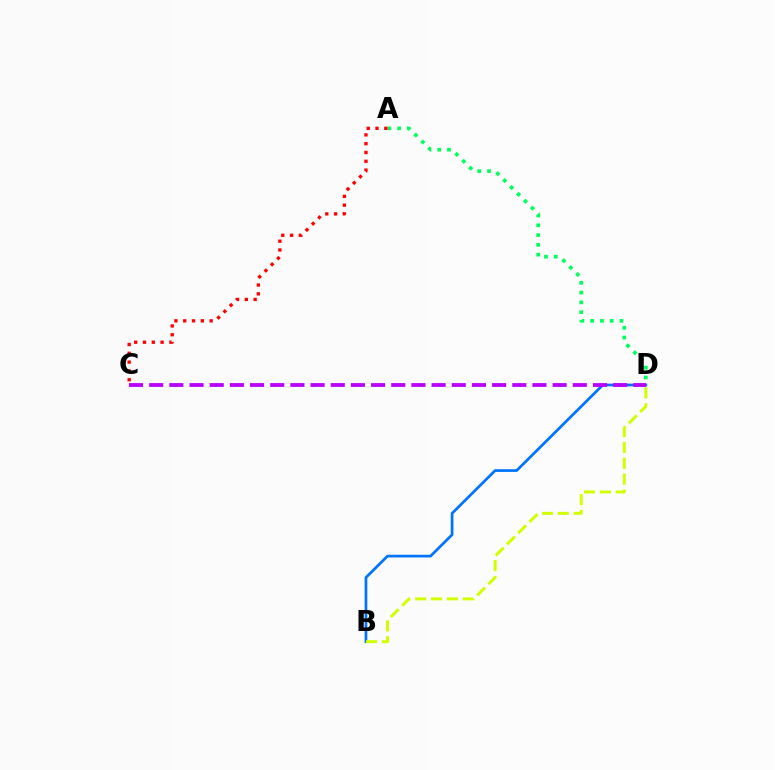{('A', 'D'): [{'color': '#00ff5c', 'line_style': 'dotted', 'thickness': 2.66}], ('A', 'C'): [{'color': '#ff0000', 'line_style': 'dotted', 'thickness': 2.39}], ('B', 'D'): [{'color': '#0074ff', 'line_style': 'solid', 'thickness': 1.96}, {'color': '#d1ff00', 'line_style': 'dashed', 'thickness': 2.16}], ('C', 'D'): [{'color': '#b900ff', 'line_style': 'dashed', 'thickness': 2.74}]}